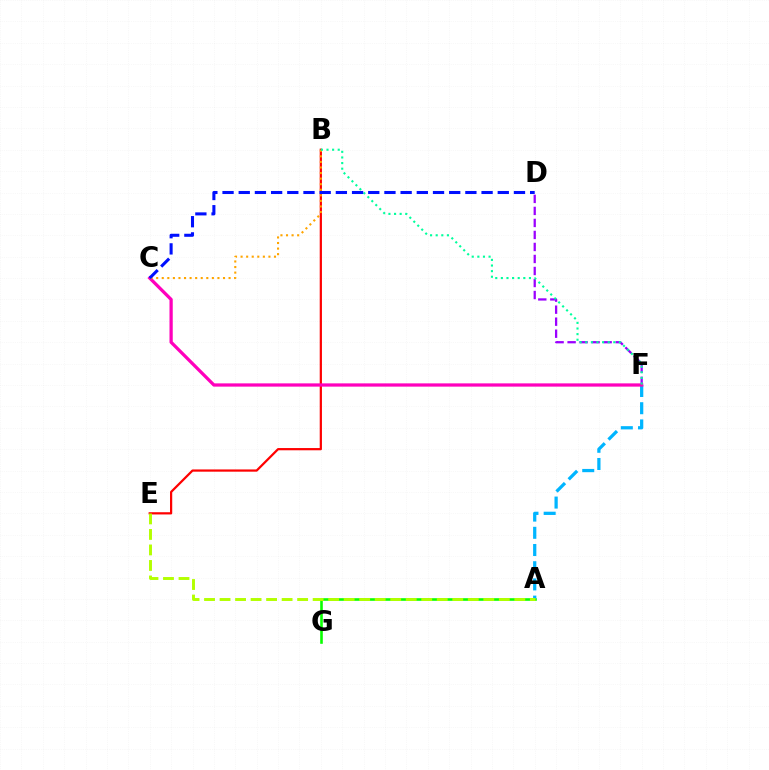{('D', 'F'): [{'color': '#9b00ff', 'line_style': 'dashed', 'thickness': 1.63}], ('B', 'E'): [{'color': '#ff0000', 'line_style': 'solid', 'thickness': 1.61}], ('A', 'G'): [{'color': '#08ff00', 'line_style': 'solid', 'thickness': 1.88}], ('A', 'F'): [{'color': '#00b5ff', 'line_style': 'dashed', 'thickness': 2.34}], ('C', 'F'): [{'color': '#ff00bd', 'line_style': 'solid', 'thickness': 2.35}], ('B', 'C'): [{'color': '#ffa500', 'line_style': 'dotted', 'thickness': 1.51}], ('B', 'F'): [{'color': '#00ff9d', 'line_style': 'dotted', 'thickness': 1.52}], ('C', 'D'): [{'color': '#0010ff', 'line_style': 'dashed', 'thickness': 2.2}], ('A', 'E'): [{'color': '#b3ff00', 'line_style': 'dashed', 'thickness': 2.11}]}